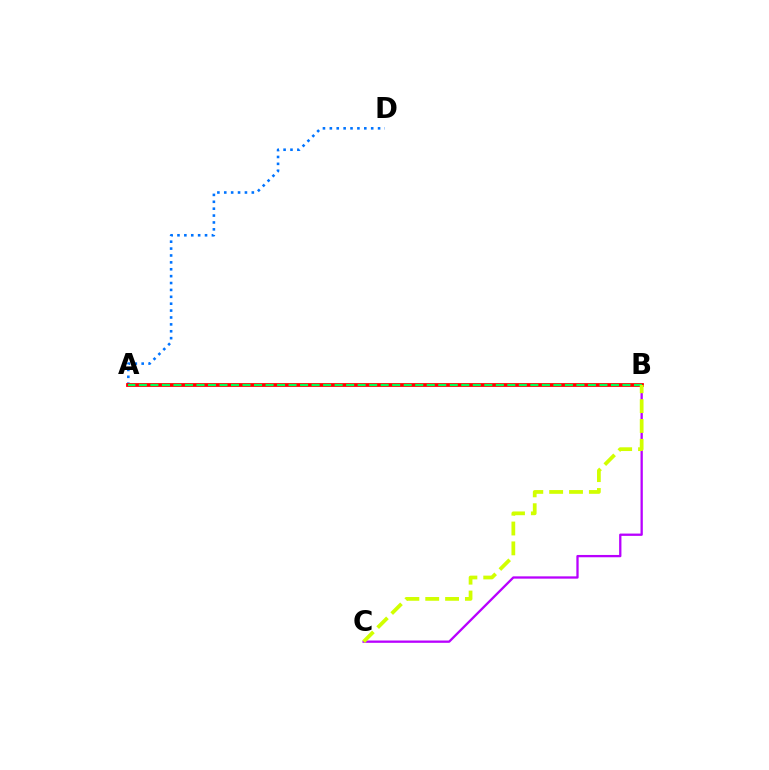{('B', 'C'): [{'color': '#b900ff', 'line_style': 'solid', 'thickness': 1.66}, {'color': '#d1ff00', 'line_style': 'dashed', 'thickness': 2.7}], ('A', 'D'): [{'color': '#0074ff', 'line_style': 'dotted', 'thickness': 1.87}], ('A', 'B'): [{'color': '#ff0000', 'line_style': 'solid', 'thickness': 2.72}, {'color': '#00ff5c', 'line_style': 'dashed', 'thickness': 1.56}]}